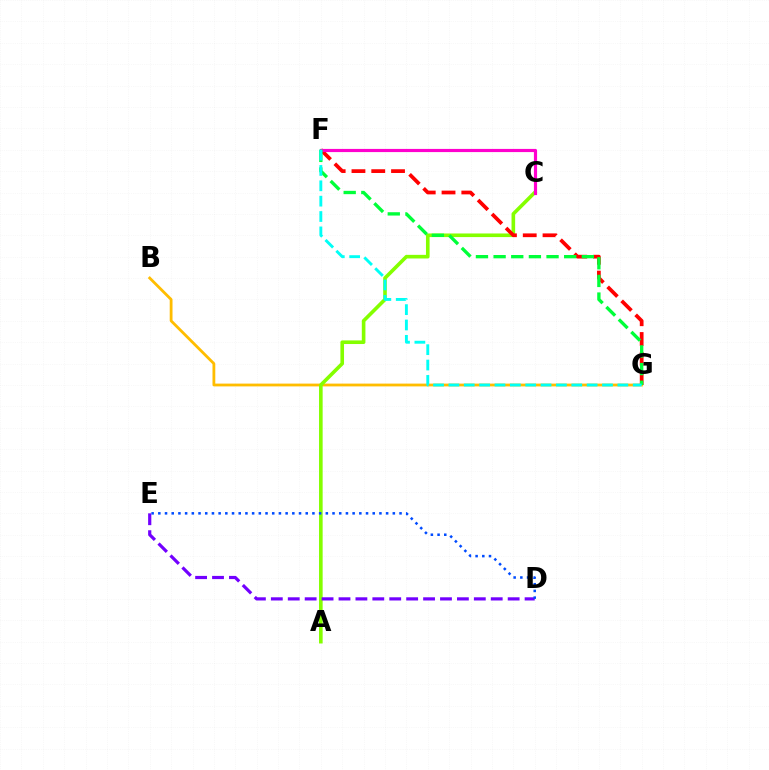{('B', 'G'): [{'color': '#ffbd00', 'line_style': 'solid', 'thickness': 2.01}], ('A', 'C'): [{'color': '#84ff00', 'line_style': 'solid', 'thickness': 2.61}], ('D', 'E'): [{'color': '#7200ff', 'line_style': 'dashed', 'thickness': 2.3}, {'color': '#004bff', 'line_style': 'dotted', 'thickness': 1.82}], ('F', 'G'): [{'color': '#ff0000', 'line_style': 'dashed', 'thickness': 2.69}, {'color': '#00ff39', 'line_style': 'dashed', 'thickness': 2.4}, {'color': '#00fff6', 'line_style': 'dashed', 'thickness': 2.09}], ('C', 'F'): [{'color': '#ff00cf', 'line_style': 'solid', 'thickness': 2.28}]}